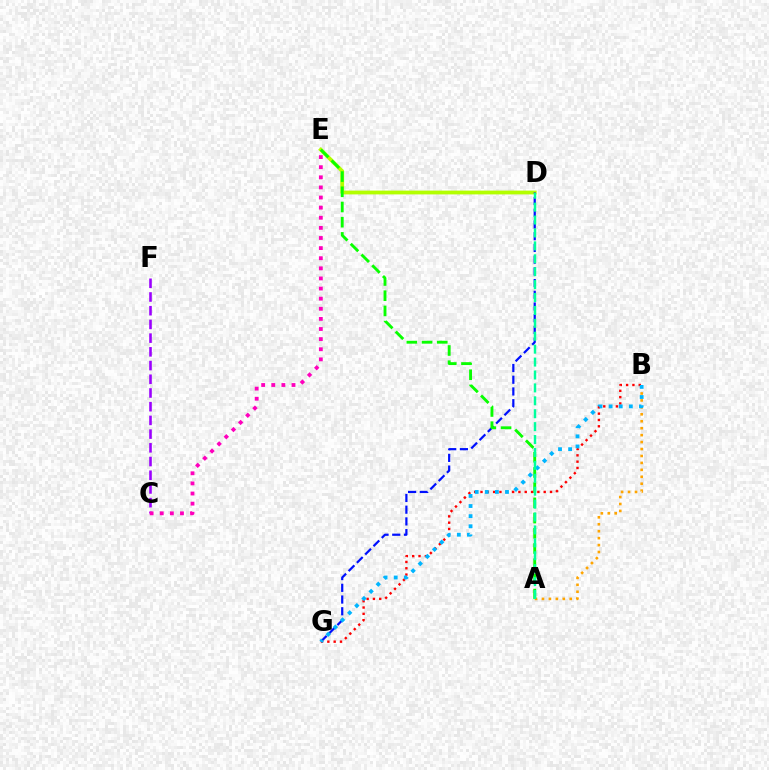{('A', 'B'): [{'color': '#ffa500', 'line_style': 'dotted', 'thickness': 1.89}], ('D', 'E'): [{'color': '#b3ff00', 'line_style': 'solid', 'thickness': 2.74}], ('D', 'G'): [{'color': '#0010ff', 'line_style': 'dashed', 'thickness': 1.59}], ('A', 'E'): [{'color': '#08ff00', 'line_style': 'dashed', 'thickness': 2.07}], ('B', 'G'): [{'color': '#ff0000', 'line_style': 'dotted', 'thickness': 1.72}, {'color': '#00b5ff', 'line_style': 'dotted', 'thickness': 2.75}], ('C', 'F'): [{'color': '#9b00ff', 'line_style': 'dashed', 'thickness': 1.86}], ('A', 'D'): [{'color': '#00ff9d', 'line_style': 'dashed', 'thickness': 1.75}], ('C', 'E'): [{'color': '#ff00bd', 'line_style': 'dotted', 'thickness': 2.75}]}